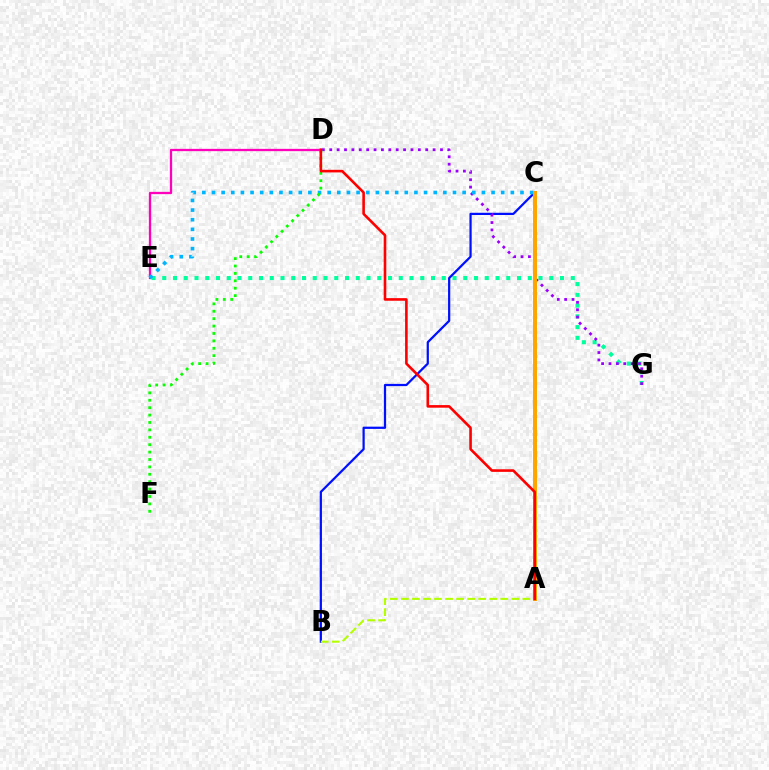{('D', 'E'): [{'color': '#ff00bd', 'line_style': 'solid', 'thickness': 1.65}], ('E', 'G'): [{'color': '#00ff9d', 'line_style': 'dotted', 'thickness': 2.92}], ('B', 'C'): [{'color': '#0010ff', 'line_style': 'solid', 'thickness': 1.61}], ('D', 'G'): [{'color': '#9b00ff', 'line_style': 'dotted', 'thickness': 2.01}], ('C', 'E'): [{'color': '#00b5ff', 'line_style': 'dotted', 'thickness': 2.62}], ('A', 'B'): [{'color': '#b3ff00', 'line_style': 'dashed', 'thickness': 1.5}], ('D', 'F'): [{'color': '#08ff00', 'line_style': 'dotted', 'thickness': 2.01}], ('A', 'C'): [{'color': '#ffa500', 'line_style': 'solid', 'thickness': 2.87}], ('A', 'D'): [{'color': '#ff0000', 'line_style': 'solid', 'thickness': 1.88}]}